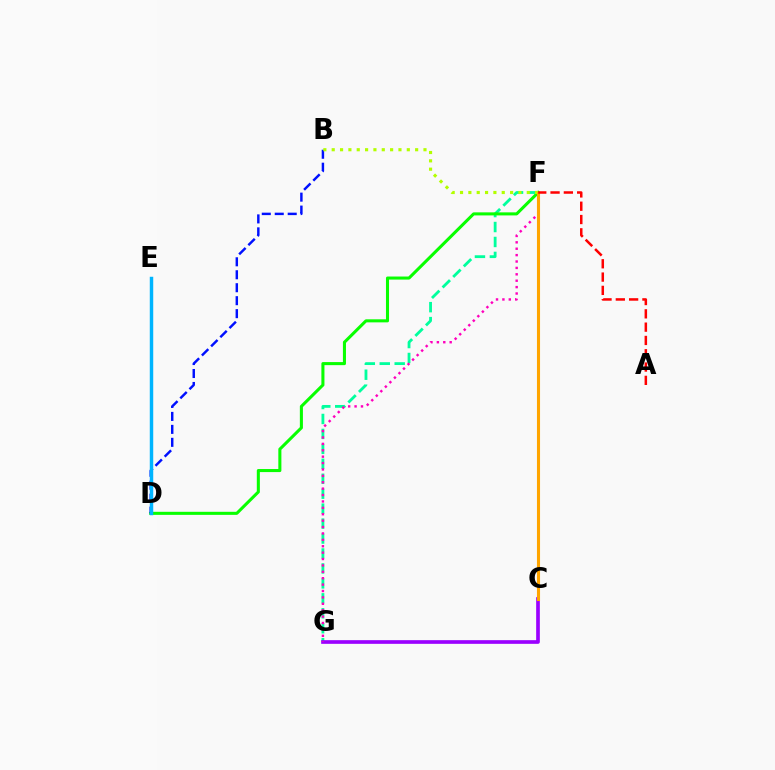{('F', 'G'): [{'color': '#00ff9d', 'line_style': 'dashed', 'thickness': 2.03}, {'color': '#ff00bd', 'line_style': 'dotted', 'thickness': 1.74}], ('C', 'G'): [{'color': '#9b00ff', 'line_style': 'solid', 'thickness': 2.64}], ('D', 'F'): [{'color': '#08ff00', 'line_style': 'solid', 'thickness': 2.2}], ('B', 'D'): [{'color': '#0010ff', 'line_style': 'dashed', 'thickness': 1.76}], ('D', 'E'): [{'color': '#00b5ff', 'line_style': 'solid', 'thickness': 2.49}], ('B', 'F'): [{'color': '#b3ff00', 'line_style': 'dotted', 'thickness': 2.27}], ('C', 'F'): [{'color': '#ffa500', 'line_style': 'solid', 'thickness': 2.23}], ('A', 'F'): [{'color': '#ff0000', 'line_style': 'dashed', 'thickness': 1.81}]}